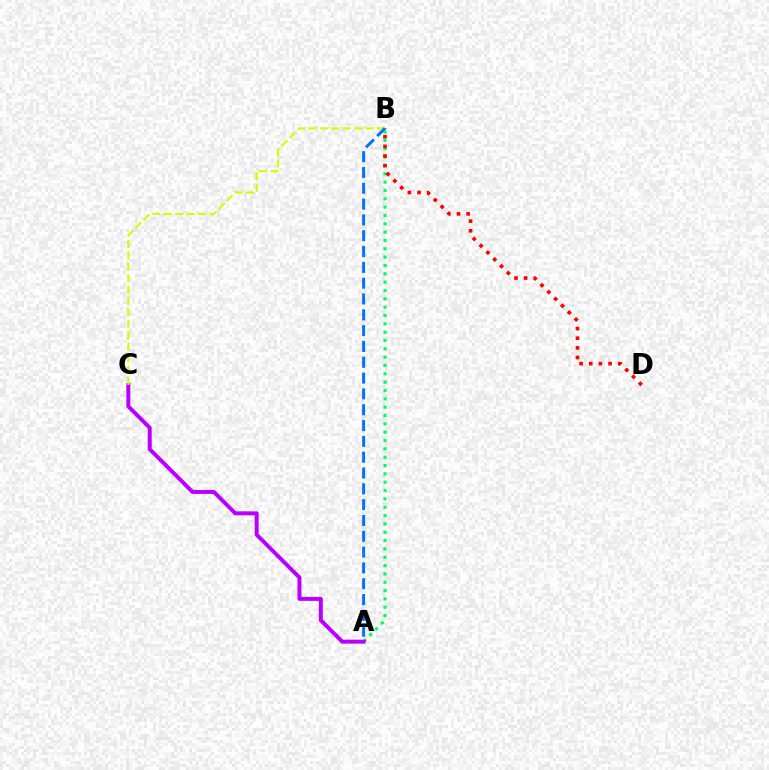{('A', 'B'): [{'color': '#00ff5c', 'line_style': 'dotted', 'thickness': 2.27}, {'color': '#0074ff', 'line_style': 'dashed', 'thickness': 2.15}], ('A', 'C'): [{'color': '#b900ff', 'line_style': 'solid', 'thickness': 2.86}], ('B', 'C'): [{'color': '#d1ff00', 'line_style': 'dashed', 'thickness': 1.55}], ('B', 'D'): [{'color': '#ff0000', 'line_style': 'dotted', 'thickness': 2.62}]}